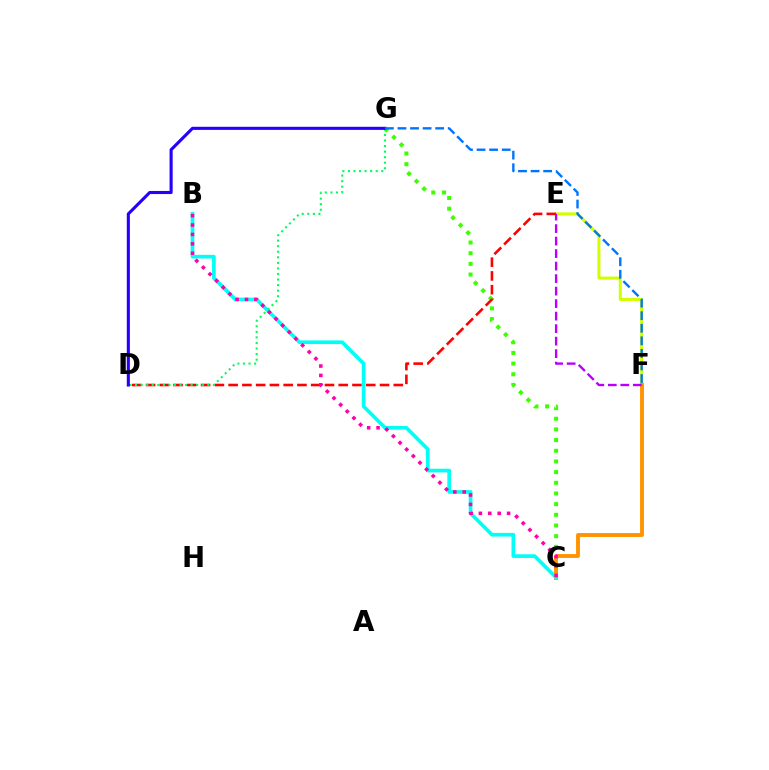{('E', 'F'): [{'color': '#d1ff00', 'line_style': 'solid', 'thickness': 2.18}, {'color': '#b900ff', 'line_style': 'dashed', 'thickness': 1.7}], ('C', 'G'): [{'color': '#3dff00', 'line_style': 'dotted', 'thickness': 2.9}], ('C', 'F'): [{'color': '#ff9400', 'line_style': 'solid', 'thickness': 2.79}], ('D', 'E'): [{'color': '#ff0000', 'line_style': 'dashed', 'thickness': 1.87}], ('B', 'C'): [{'color': '#00fff6', 'line_style': 'solid', 'thickness': 2.65}, {'color': '#ff00ac', 'line_style': 'dotted', 'thickness': 2.55}], ('D', 'G'): [{'color': '#00ff5c', 'line_style': 'dotted', 'thickness': 1.51}, {'color': '#2500ff', 'line_style': 'solid', 'thickness': 2.23}], ('F', 'G'): [{'color': '#0074ff', 'line_style': 'dashed', 'thickness': 1.71}]}